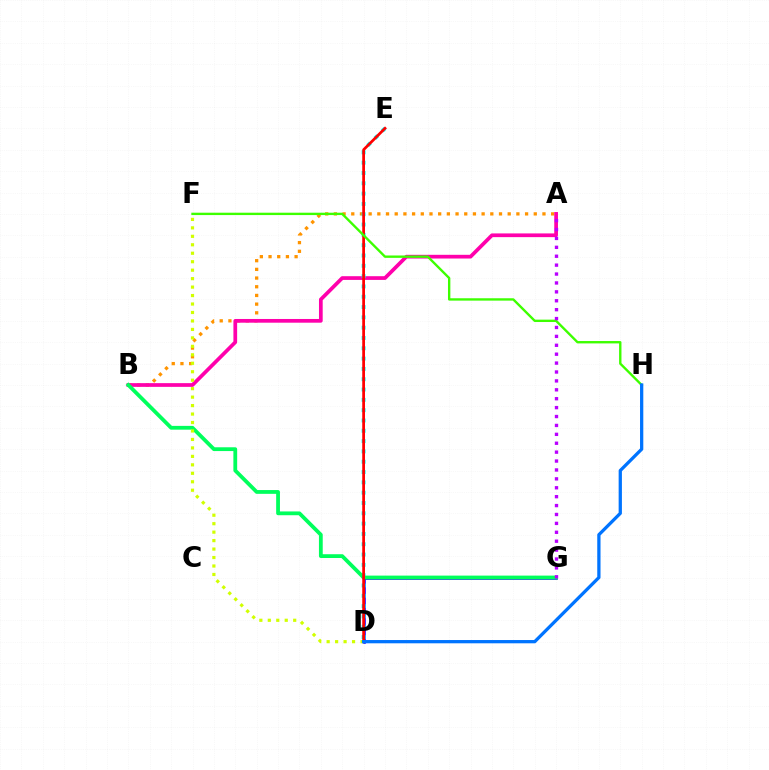{('D', 'G'): [{'color': '#2500ff', 'line_style': 'solid', 'thickness': 1.88}], ('A', 'B'): [{'color': '#ff9400', 'line_style': 'dotted', 'thickness': 2.36}, {'color': '#ff00ac', 'line_style': 'solid', 'thickness': 2.68}], ('D', 'E'): [{'color': '#00fff6', 'line_style': 'dotted', 'thickness': 2.8}, {'color': '#ff0000', 'line_style': 'solid', 'thickness': 1.97}], ('B', 'G'): [{'color': '#00ff5c', 'line_style': 'solid', 'thickness': 2.73}], ('D', 'F'): [{'color': '#d1ff00', 'line_style': 'dotted', 'thickness': 2.3}], ('F', 'H'): [{'color': '#3dff00', 'line_style': 'solid', 'thickness': 1.71}], ('A', 'G'): [{'color': '#b900ff', 'line_style': 'dotted', 'thickness': 2.42}], ('D', 'H'): [{'color': '#0074ff', 'line_style': 'solid', 'thickness': 2.35}]}